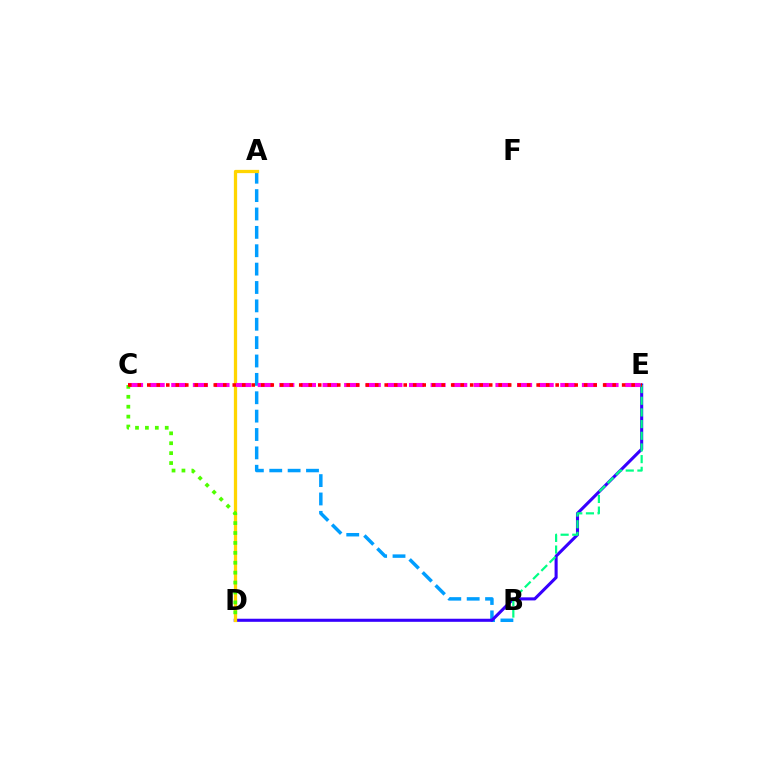{('A', 'B'): [{'color': '#009eff', 'line_style': 'dashed', 'thickness': 2.5}], ('D', 'E'): [{'color': '#3700ff', 'line_style': 'solid', 'thickness': 2.22}], ('B', 'E'): [{'color': '#00ff86', 'line_style': 'dashed', 'thickness': 1.59}], ('A', 'D'): [{'color': '#ffd500', 'line_style': 'solid', 'thickness': 2.35}], ('C', 'E'): [{'color': '#ff00ed', 'line_style': 'dashed', 'thickness': 2.94}, {'color': '#ff0000', 'line_style': 'dotted', 'thickness': 2.58}], ('C', 'D'): [{'color': '#4fff00', 'line_style': 'dotted', 'thickness': 2.69}]}